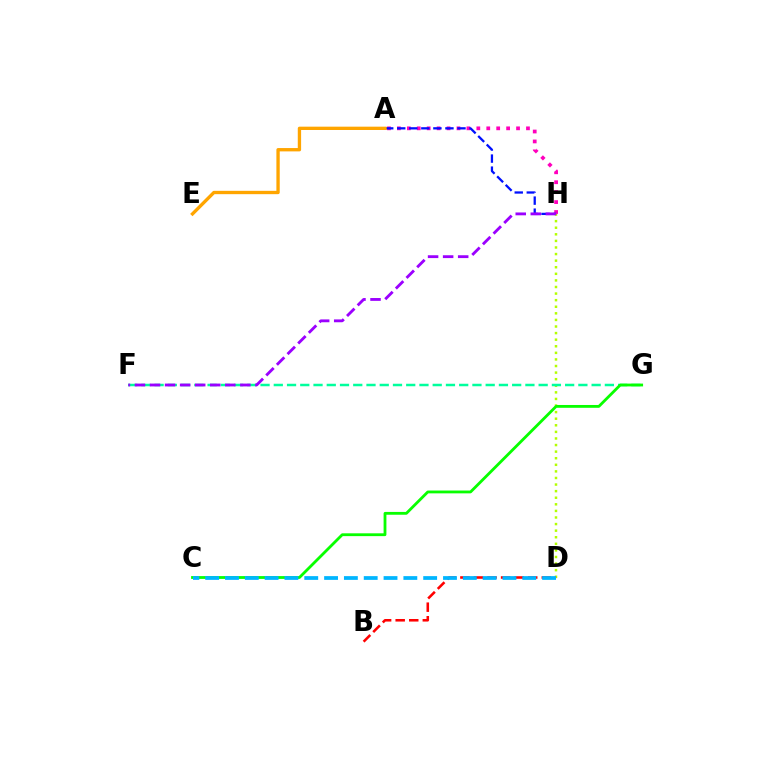{('D', 'H'): [{'color': '#b3ff00', 'line_style': 'dotted', 'thickness': 1.79}], ('A', 'H'): [{'color': '#ff00bd', 'line_style': 'dotted', 'thickness': 2.7}, {'color': '#0010ff', 'line_style': 'dashed', 'thickness': 1.64}], ('F', 'G'): [{'color': '#00ff9d', 'line_style': 'dashed', 'thickness': 1.8}], ('B', 'D'): [{'color': '#ff0000', 'line_style': 'dashed', 'thickness': 1.84}], ('C', 'G'): [{'color': '#08ff00', 'line_style': 'solid', 'thickness': 2.03}], ('F', 'H'): [{'color': '#9b00ff', 'line_style': 'dashed', 'thickness': 2.05}], ('C', 'D'): [{'color': '#00b5ff', 'line_style': 'dashed', 'thickness': 2.69}], ('A', 'E'): [{'color': '#ffa500', 'line_style': 'solid', 'thickness': 2.4}]}